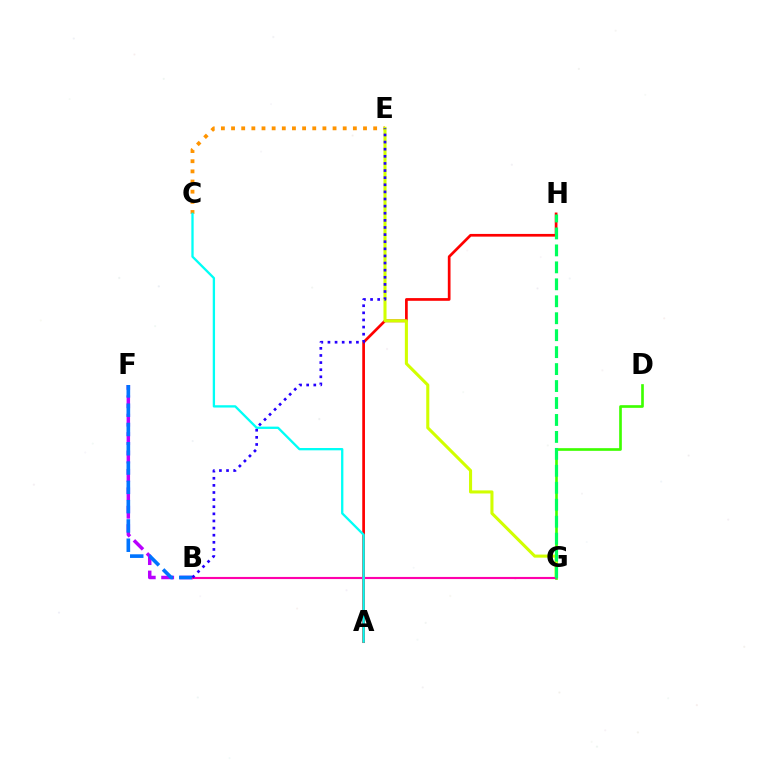{('D', 'G'): [{'color': '#3dff00', 'line_style': 'solid', 'thickness': 1.92}], ('A', 'H'): [{'color': '#ff0000', 'line_style': 'solid', 'thickness': 1.95}], ('B', 'F'): [{'color': '#b900ff', 'line_style': 'dashed', 'thickness': 2.5}, {'color': '#0074ff', 'line_style': 'dashed', 'thickness': 2.62}], ('C', 'E'): [{'color': '#ff9400', 'line_style': 'dotted', 'thickness': 2.76}], ('E', 'G'): [{'color': '#d1ff00', 'line_style': 'solid', 'thickness': 2.21}], ('B', 'G'): [{'color': '#ff00ac', 'line_style': 'solid', 'thickness': 1.54}], ('G', 'H'): [{'color': '#00ff5c', 'line_style': 'dashed', 'thickness': 2.3}], ('A', 'C'): [{'color': '#00fff6', 'line_style': 'solid', 'thickness': 1.67}], ('B', 'E'): [{'color': '#2500ff', 'line_style': 'dotted', 'thickness': 1.93}]}